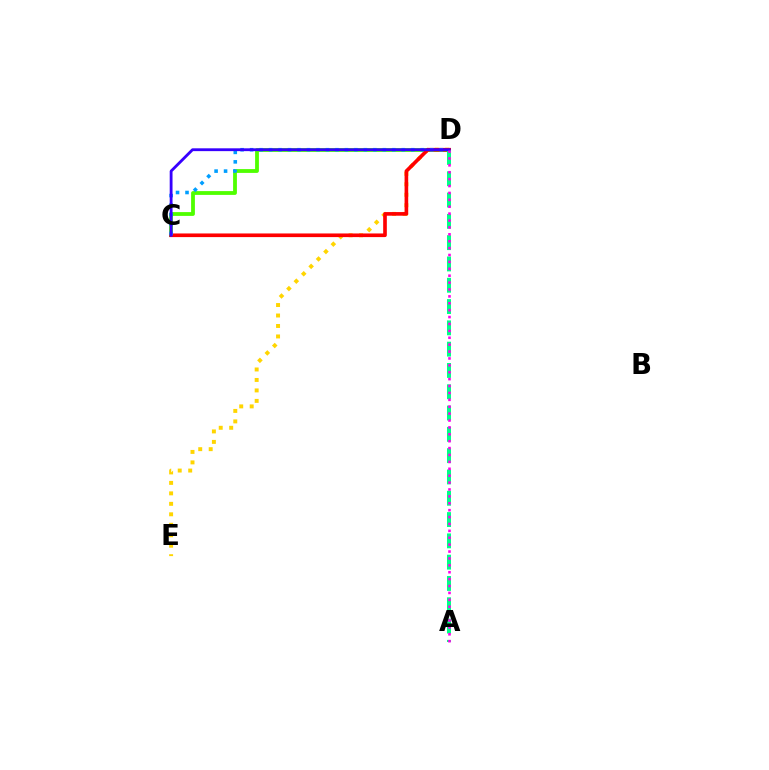{('D', 'E'): [{'color': '#ffd500', 'line_style': 'dotted', 'thickness': 2.85}], ('C', 'D'): [{'color': '#4fff00', 'line_style': 'solid', 'thickness': 2.74}, {'color': '#ff0000', 'line_style': 'solid', 'thickness': 2.62}, {'color': '#009eff', 'line_style': 'dotted', 'thickness': 2.58}, {'color': '#3700ff', 'line_style': 'solid', 'thickness': 2.03}], ('A', 'D'): [{'color': '#00ff86', 'line_style': 'dashed', 'thickness': 2.89}, {'color': '#ff00ed', 'line_style': 'dotted', 'thickness': 1.87}]}